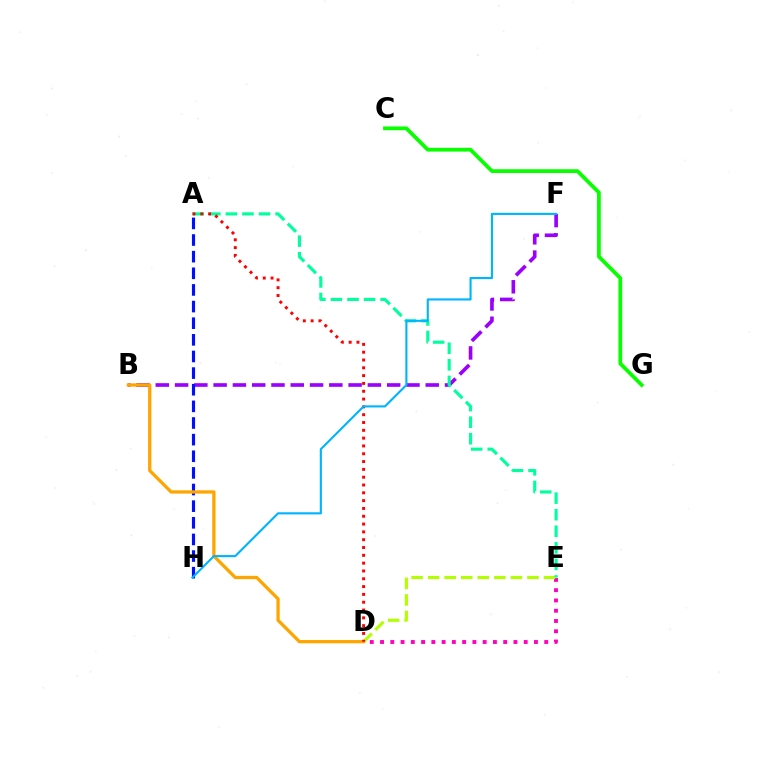{('D', 'E'): [{'color': '#ff00bd', 'line_style': 'dotted', 'thickness': 2.79}, {'color': '#b3ff00', 'line_style': 'dashed', 'thickness': 2.25}], ('B', 'F'): [{'color': '#9b00ff', 'line_style': 'dashed', 'thickness': 2.62}], ('A', 'H'): [{'color': '#0010ff', 'line_style': 'dashed', 'thickness': 2.26}], ('C', 'G'): [{'color': '#08ff00', 'line_style': 'solid', 'thickness': 2.71}], ('B', 'D'): [{'color': '#ffa500', 'line_style': 'solid', 'thickness': 2.36}], ('A', 'E'): [{'color': '#00ff9d', 'line_style': 'dashed', 'thickness': 2.25}], ('A', 'D'): [{'color': '#ff0000', 'line_style': 'dotted', 'thickness': 2.12}], ('F', 'H'): [{'color': '#00b5ff', 'line_style': 'solid', 'thickness': 1.53}]}